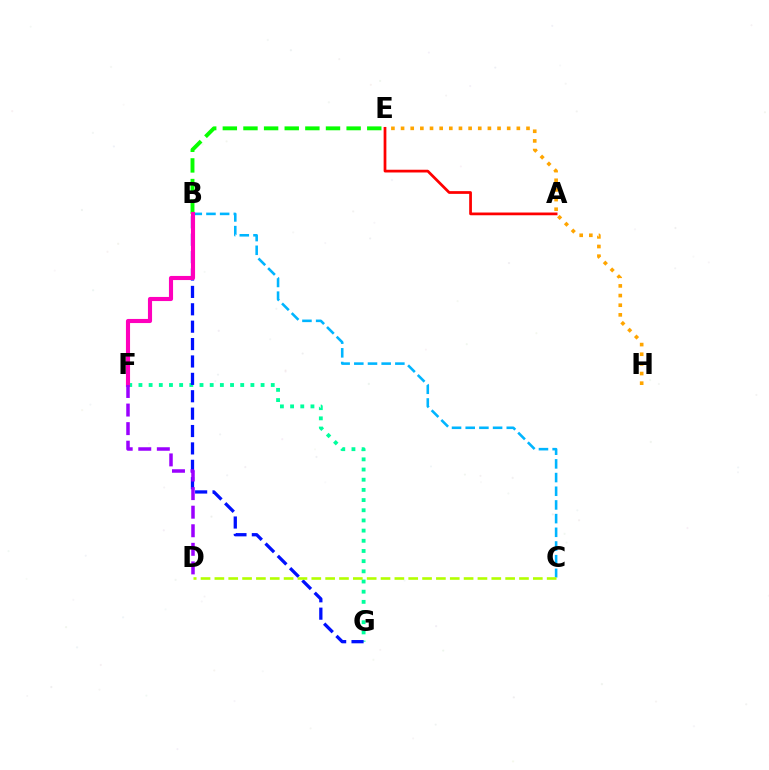{('E', 'H'): [{'color': '#ffa500', 'line_style': 'dotted', 'thickness': 2.62}], ('B', 'E'): [{'color': '#08ff00', 'line_style': 'dashed', 'thickness': 2.8}], ('F', 'G'): [{'color': '#00ff9d', 'line_style': 'dotted', 'thickness': 2.77}], ('B', 'G'): [{'color': '#0010ff', 'line_style': 'dashed', 'thickness': 2.36}], ('B', 'C'): [{'color': '#00b5ff', 'line_style': 'dashed', 'thickness': 1.86}], ('B', 'F'): [{'color': '#ff00bd', 'line_style': 'solid', 'thickness': 2.96}], ('D', 'F'): [{'color': '#9b00ff', 'line_style': 'dashed', 'thickness': 2.52}], ('A', 'E'): [{'color': '#ff0000', 'line_style': 'solid', 'thickness': 1.97}], ('C', 'D'): [{'color': '#b3ff00', 'line_style': 'dashed', 'thickness': 1.88}]}